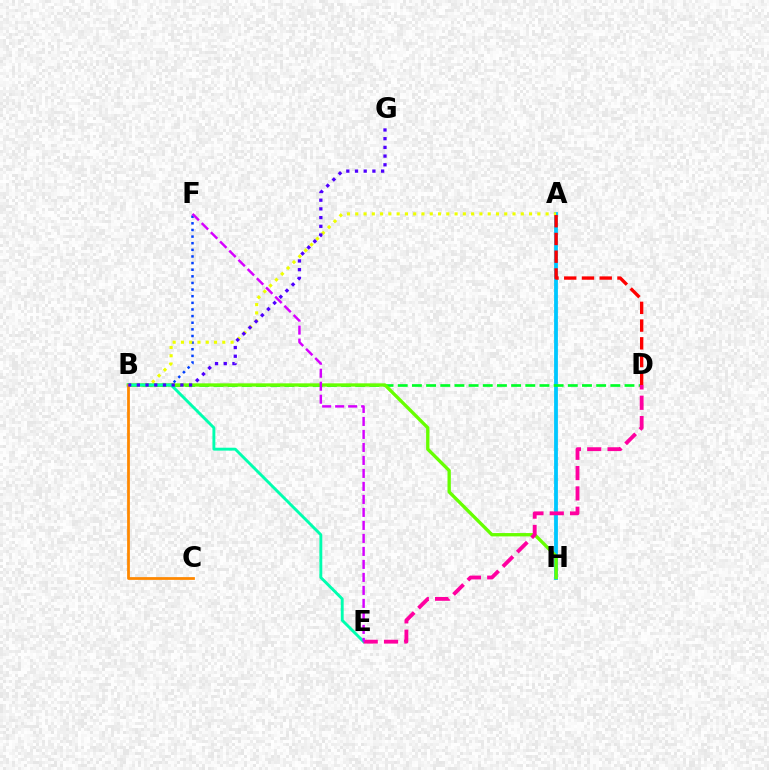{('B', 'F'): [{'color': '#003fff', 'line_style': 'dotted', 'thickness': 1.8}], ('A', 'H'): [{'color': '#00c7ff', 'line_style': 'solid', 'thickness': 2.74}], ('B', 'D'): [{'color': '#00ff27', 'line_style': 'dashed', 'thickness': 1.93}], ('A', 'B'): [{'color': '#eeff00', 'line_style': 'dotted', 'thickness': 2.25}], ('B', 'H'): [{'color': '#66ff00', 'line_style': 'solid', 'thickness': 2.4}], ('B', 'E'): [{'color': '#00ffaf', 'line_style': 'solid', 'thickness': 2.08}], ('D', 'E'): [{'color': '#ff00a0', 'line_style': 'dashed', 'thickness': 2.76}], ('A', 'D'): [{'color': '#ff0000', 'line_style': 'dashed', 'thickness': 2.41}], ('E', 'F'): [{'color': '#d600ff', 'line_style': 'dashed', 'thickness': 1.77}], ('B', 'C'): [{'color': '#ff8800', 'line_style': 'solid', 'thickness': 1.98}], ('B', 'G'): [{'color': '#4f00ff', 'line_style': 'dotted', 'thickness': 2.36}]}